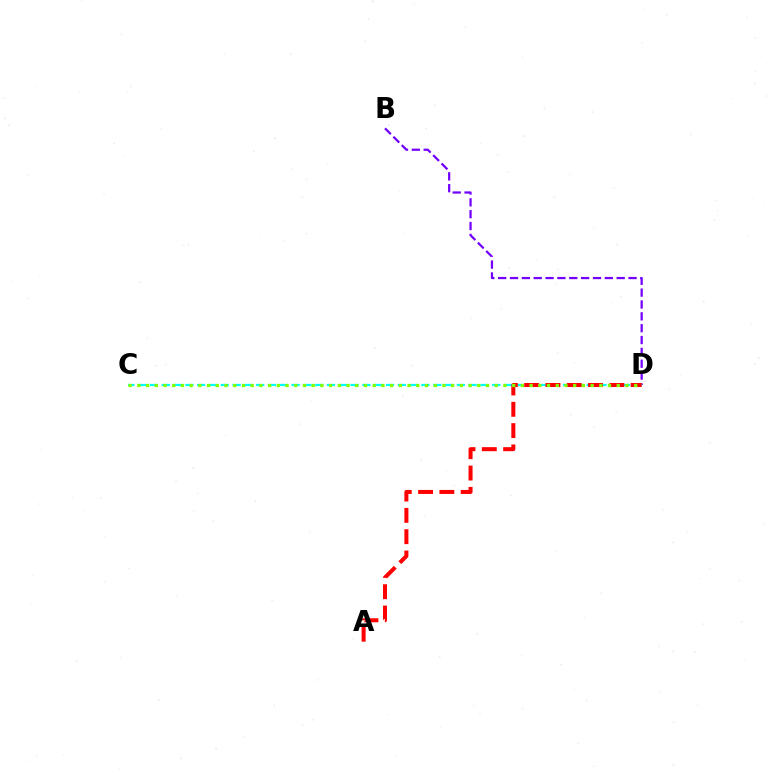{('B', 'D'): [{'color': '#7200ff', 'line_style': 'dashed', 'thickness': 1.61}], ('C', 'D'): [{'color': '#00fff6', 'line_style': 'dashed', 'thickness': 1.6}, {'color': '#84ff00', 'line_style': 'dotted', 'thickness': 2.37}], ('A', 'D'): [{'color': '#ff0000', 'line_style': 'dashed', 'thickness': 2.89}]}